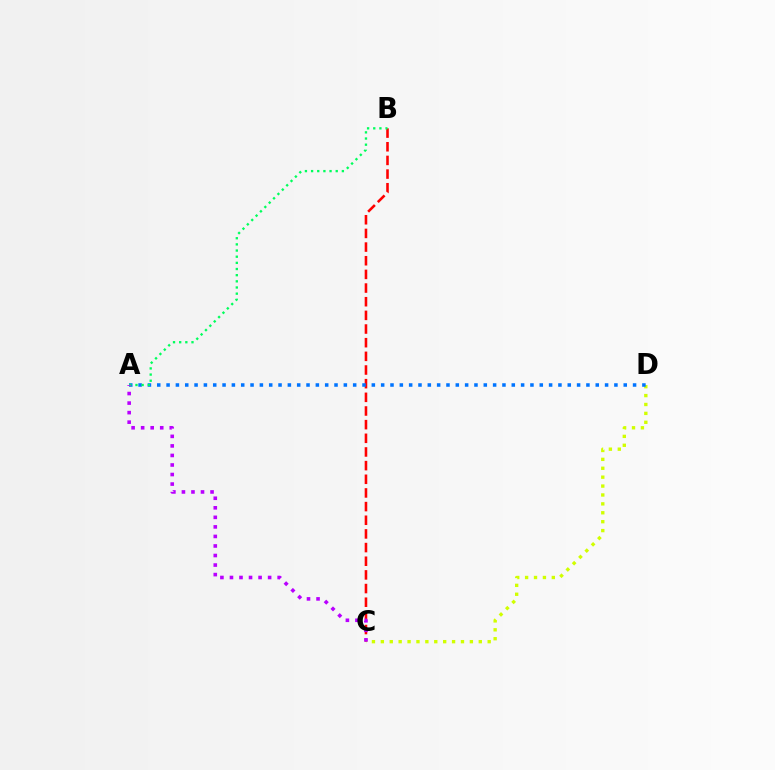{('B', 'C'): [{'color': '#ff0000', 'line_style': 'dashed', 'thickness': 1.86}], ('C', 'D'): [{'color': '#d1ff00', 'line_style': 'dotted', 'thickness': 2.42}], ('A', 'D'): [{'color': '#0074ff', 'line_style': 'dotted', 'thickness': 2.53}], ('A', 'B'): [{'color': '#00ff5c', 'line_style': 'dotted', 'thickness': 1.67}], ('A', 'C'): [{'color': '#b900ff', 'line_style': 'dotted', 'thickness': 2.59}]}